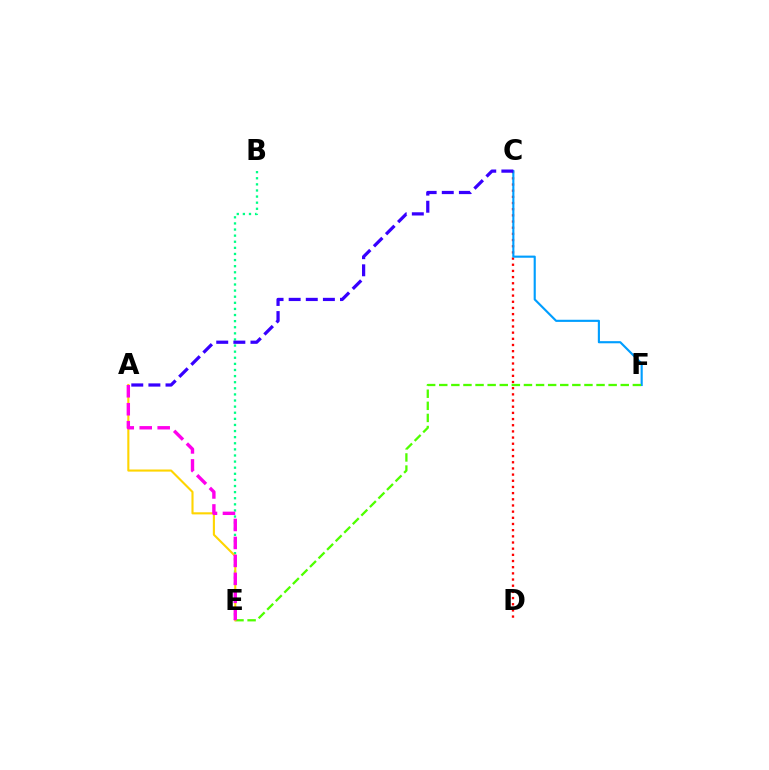{('C', 'D'): [{'color': '#ff0000', 'line_style': 'dotted', 'thickness': 1.68}], ('B', 'E'): [{'color': '#00ff86', 'line_style': 'dotted', 'thickness': 1.66}], ('C', 'F'): [{'color': '#009eff', 'line_style': 'solid', 'thickness': 1.54}], ('E', 'F'): [{'color': '#4fff00', 'line_style': 'dashed', 'thickness': 1.64}], ('A', 'E'): [{'color': '#ffd500', 'line_style': 'solid', 'thickness': 1.52}, {'color': '#ff00ed', 'line_style': 'dashed', 'thickness': 2.44}], ('A', 'C'): [{'color': '#3700ff', 'line_style': 'dashed', 'thickness': 2.32}]}